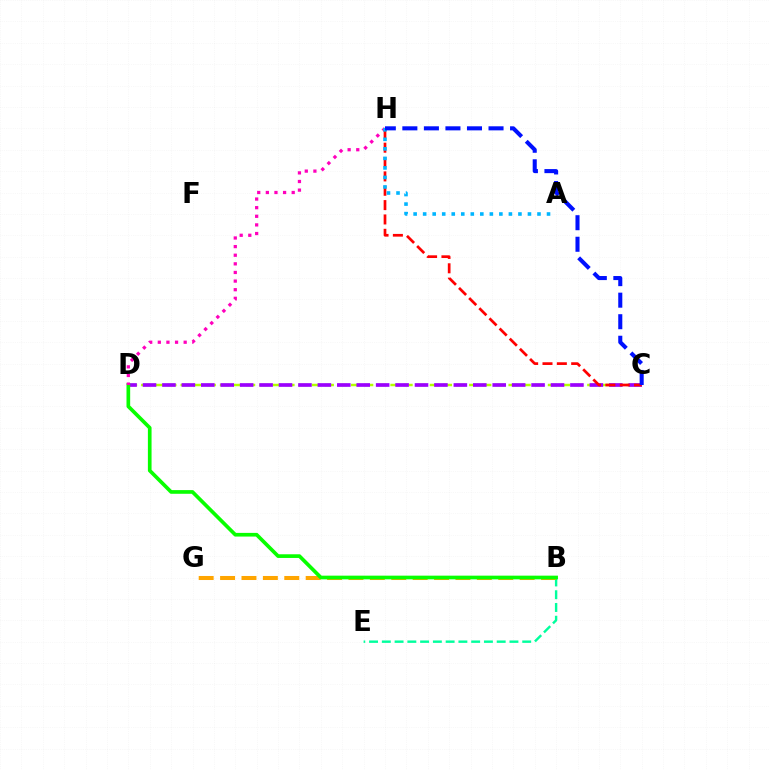{('B', 'E'): [{'color': '#00ff9d', 'line_style': 'dashed', 'thickness': 1.73}], ('C', 'D'): [{'color': '#b3ff00', 'line_style': 'dashed', 'thickness': 1.78}, {'color': '#9b00ff', 'line_style': 'dashed', 'thickness': 2.64}], ('B', 'G'): [{'color': '#ffa500', 'line_style': 'dashed', 'thickness': 2.91}], ('B', 'D'): [{'color': '#08ff00', 'line_style': 'solid', 'thickness': 2.65}], ('D', 'H'): [{'color': '#ff00bd', 'line_style': 'dotted', 'thickness': 2.34}], ('C', 'H'): [{'color': '#ff0000', 'line_style': 'dashed', 'thickness': 1.95}, {'color': '#0010ff', 'line_style': 'dashed', 'thickness': 2.93}], ('A', 'H'): [{'color': '#00b5ff', 'line_style': 'dotted', 'thickness': 2.59}]}